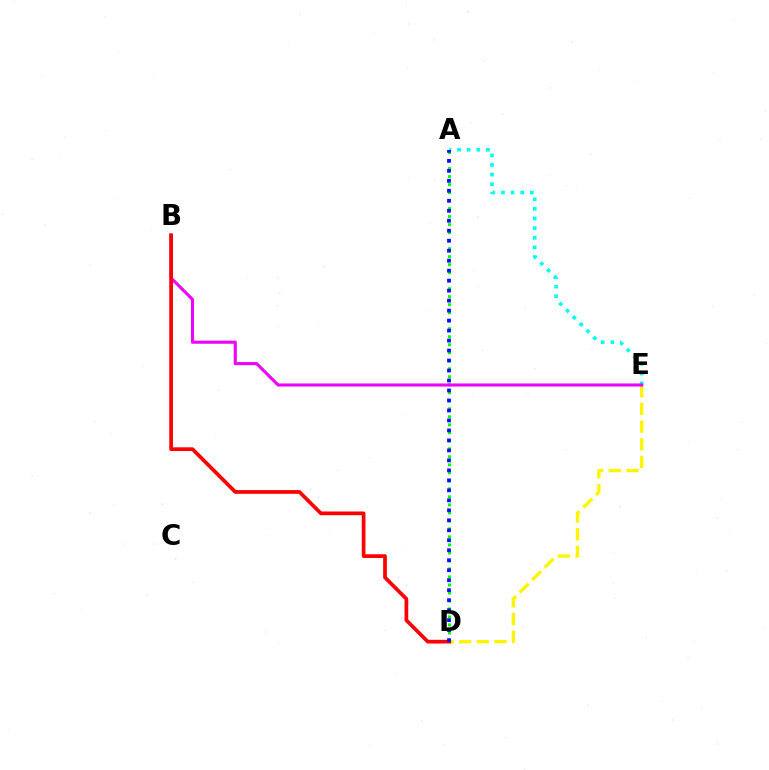{('D', 'E'): [{'color': '#fcf500', 'line_style': 'dashed', 'thickness': 2.4}], ('A', 'D'): [{'color': '#08ff00', 'line_style': 'dotted', 'thickness': 2.18}, {'color': '#0010ff', 'line_style': 'dotted', 'thickness': 2.71}], ('A', 'E'): [{'color': '#00fff6', 'line_style': 'dotted', 'thickness': 2.62}], ('B', 'E'): [{'color': '#ee00ff', 'line_style': 'solid', 'thickness': 2.21}], ('B', 'D'): [{'color': '#ff0000', 'line_style': 'solid', 'thickness': 2.67}]}